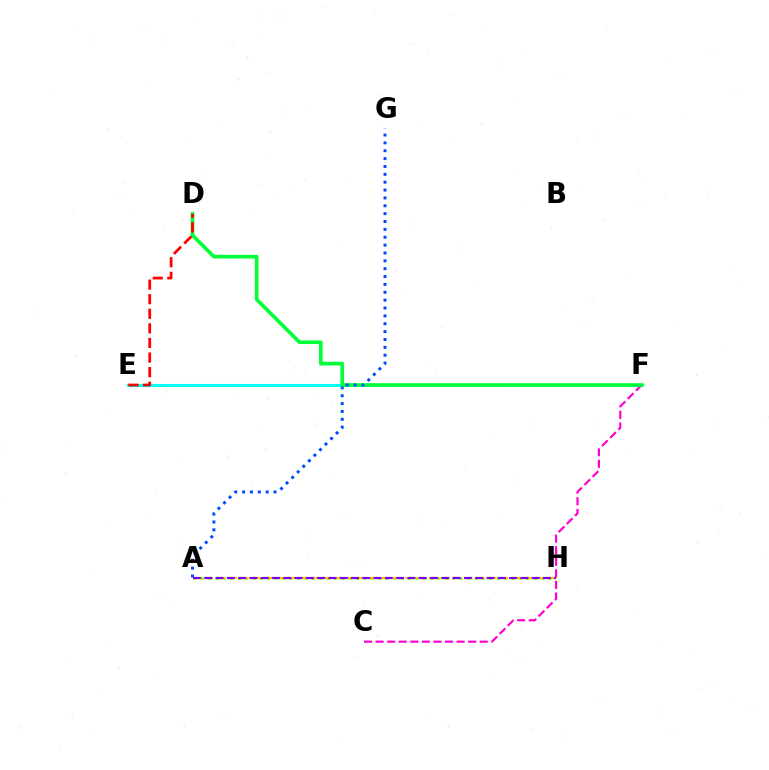{('E', 'F'): [{'color': '#00fff6', 'line_style': 'solid', 'thickness': 2.2}], ('C', 'F'): [{'color': '#ff00cf', 'line_style': 'dashed', 'thickness': 1.57}], ('A', 'H'): [{'color': '#84ff00', 'line_style': 'dotted', 'thickness': 2.01}, {'color': '#ffbd00', 'line_style': 'dashed', 'thickness': 1.6}, {'color': '#7200ff', 'line_style': 'dashed', 'thickness': 1.53}], ('D', 'F'): [{'color': '#00ff39', 'line_style': 'solid', 'thickness': 2.63}], ('A', 'G'): [{'color': '#004bff', 'line_style': 'dotted', 'thickness': 2.14}], ('D', 'E'): [{'color': '#ff0000', 'line_style': 'dashed', 'thickness': 1.98}]}